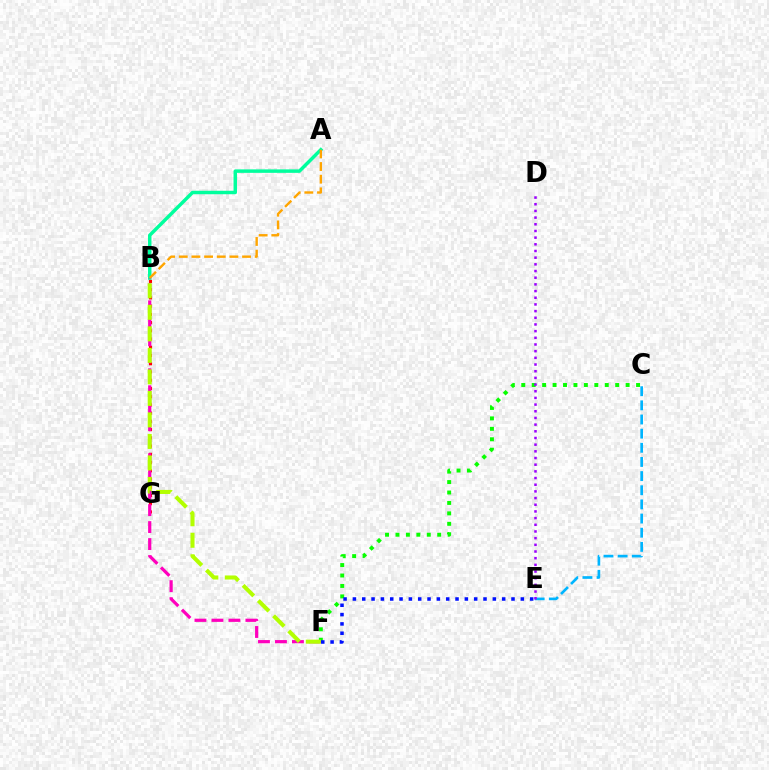{('C', 'F'): [{'color': '#08ff00', 'line_style': 'dotted', 'thickness': 2.84}], ('A', 'B'): [{'color': '#00ff9d', 'line_style': 'solid', 'thickness': 2.5}, {'color': '#ffa500', 'line_style': 'dashed', 'thickness': 1.72}], ('B', 'G'): [{'color': '#ff0000', 'line_style': 'dotted', 'thickness': 2.24}], ('B', 'F'): [{'color': '#ff00bd', 'line_style': 'dashed', 'thickness': 2.31}, {'color': '#b3ff00', 'line_style': 'dashed', 'thickness': 2.92}], ('C', 'E'): [{'color': '#00b5ff', 'line_style': 'dashed', 'thickness': 1.92}], ('D', 'E'): [{'color': '#9b00ff', 'line_style': 'dotted', 'thickness': 1.81}], ('E', 'F'): [{'color': '#0010ff', 'line_style': 'dotted', 'thickness': 2.53}]}